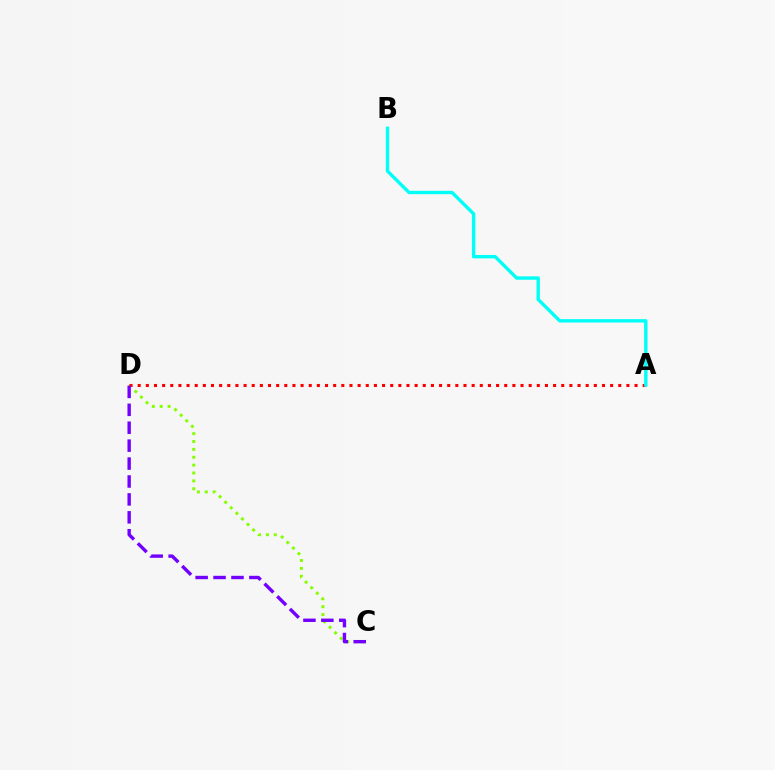{('C', 'D'): [{'color': '#84ff00', 'line_style': 'dotted', 'thickness': 2.14}, {'color': '#7200ff', 'line_style': 'dashed', 'thickness': 2.43}], ('A', 'D'): [{'color': '#ff0000', 'line_style': 'dotted', 'thickness': 2.21}], ('A', 'B'): [{'color': '#00fff6', 'line_style': 'solid', 'thickness': 2.44}]}